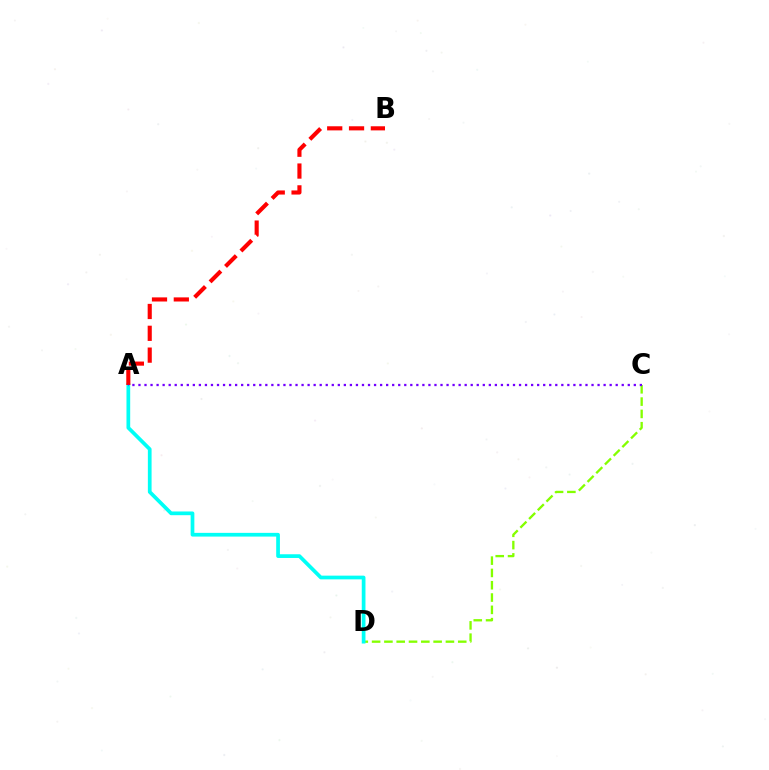{('C', 'D'): [{'color': '#84ff00', 'line_style': 'dashed', 'thickness': 1.67}], ('A', 'D'): [{'color': '#00fff6', 'line_style': 'solid', 'thickness': 2.68}], ('A', 'B'): [{'color': '#ff0000', 'line_style': 'dashed', 'thickness': 2.96}], ('A', 'C'): [{'color': '#7200ff', 'line_style': 'dotted', 'thickness': 1.64}]}